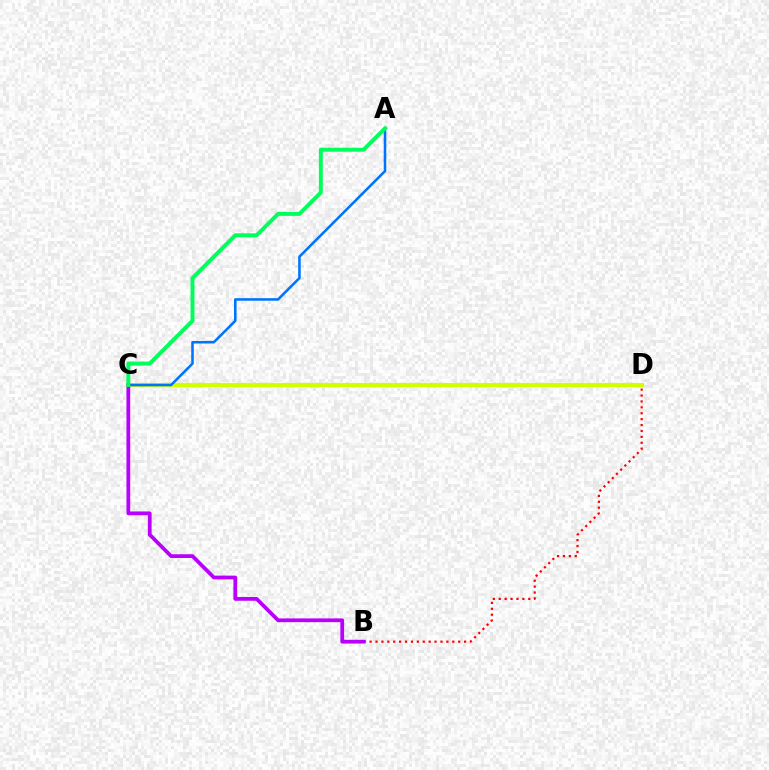{('C', 'D'): [{'color': '#d1ff00', 'line_style': 'solid', 'thickness': 2.99}], ('B', 'D'): [{'color': '#ff0000', 'line_style': 'dotted', 'thickness': 1.6}], ('A', 'C'): [{'color': '#0074ff', 'line_style': 'solid', 'thickness': 1.84}, {'color': '#00ff5c', 'line_style': 'solid', 'thickness': 2.84}], ('B', 'C'): [{'color': '#b900ff', 'line_style': 'solid', 'thickness': 2.71}]}